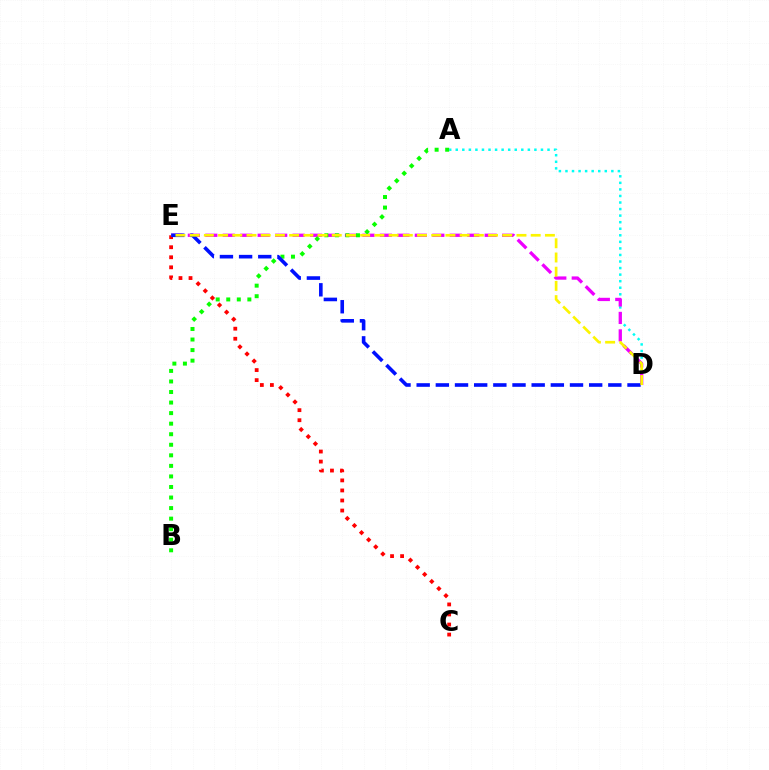{('A', 'D'): [{'color': '#00fff6', 'line_style': 'dotted', 'thickness': 1.78}], ('C', 'E'): [{'color': '#ff0000', 'line_style': 'dotted', 'thickness': 2.73}], ('D', 'E'): [{'color': '#ee00ff', 'line_style': 'dashed', 'thickness': 2.37}, {'color': '#0010ff', 'line_style': 'dashed', 'thickness': 2.6}, {'color': '#fcf500', 'line_style': 'dashed', 'thickness': 1.93}], ('A', 'B'): [{'color': '#08ff00', 'line_style': 'dotted', 'thickness': 2.87}]}